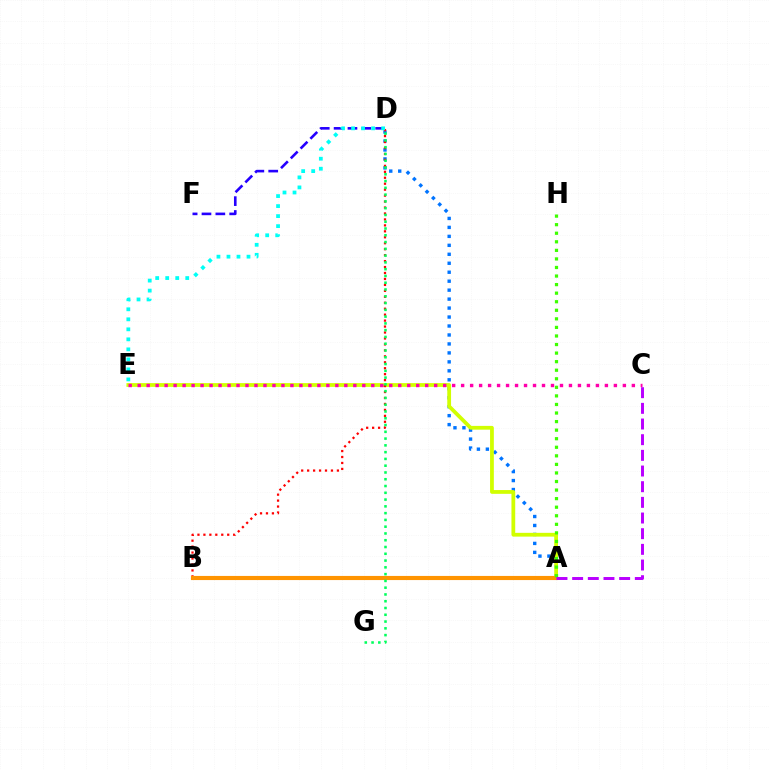{('A', 'D'): [{'color': '#0074ff', 'line_style': 'dotted', 'thickness': 2.44}], ('A', 'E'): [{'color': '#d1ff00', 'line_style': 'solid', 'thickness': 2.72}], ('D', 'F'): [{'color': '#2500ff', 'line_style': 'dashed', 'thickness': 1.88}], ('B', 'D'): [{'color': '#ff0000', 'line_style': 'dotted', 'thickness': 1.62}], ('A', 'B'): [{'color': '#ff9400', 'line_style': 'solid', 'thickness': 2.97}], ('C', 'E'): [{'color': '#ff00ac', 'line_style': 'dotted', 'thickness': 2.44}], ('A', 'H'): [{'color': '#3dff00', 'line_style': 'dotted', 'thickness': 2.33}], ('A', 'C'): [{'color': '#b900ff', 'line_style': 'dashed', 'thickness': 2.13}], ('D', 'E'): [{'color': '#00fff6', 'line_style': 'dotted', 'thickness': 2.72}], ('D', 'G'): [{'color': '#00ff5c', 'line_style': 'dotted', 'thickness': 1.84}]}